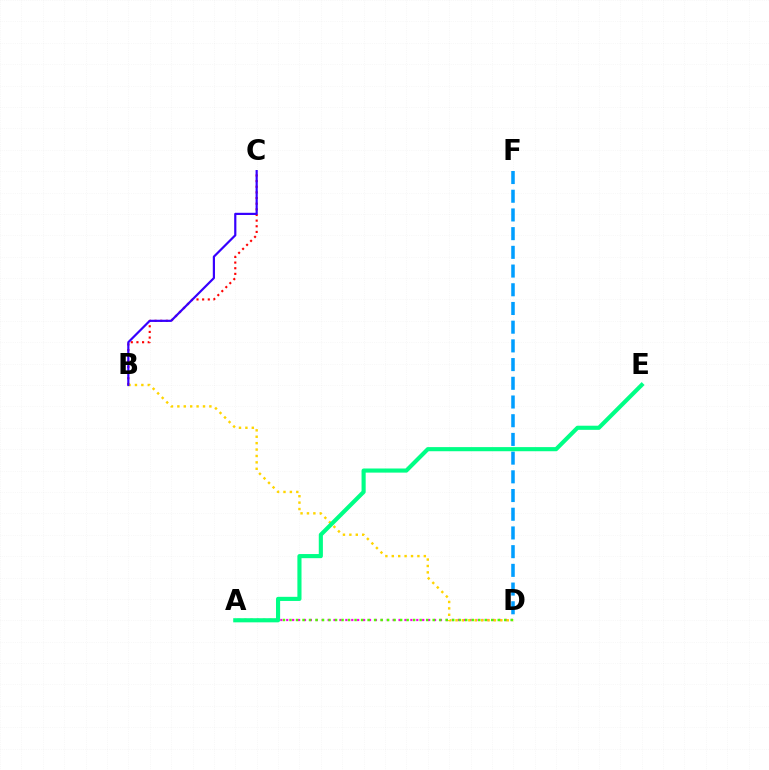{('A', 'D'): [{'color': '#ff00ed', 'line_style': 'dotted', 'thickness': 1.61}, {'color': '#4fff00', 'line_style': 'dotted', 'thickness': 1.77}], ('B', 'C'): [{'color': '#ff0000', 'line_style': 'dotted', 'thickness': 1.53}, {'color': '#3700ff', 'line_style': 'solid', 'thickness': 1.58}], ('B', 'D'): [{'color': '#ffd500', 'line_style': 'dotted', 'thickness': 1.74}], ('D', 'F'): [{'color': '#009eff', 'line_style': 'dashed', 'thickness': 2.54}], ('A', 'E'): [{'color': '#00ff86', 'line_style': 'solid', 'thickness': 2.97}]}